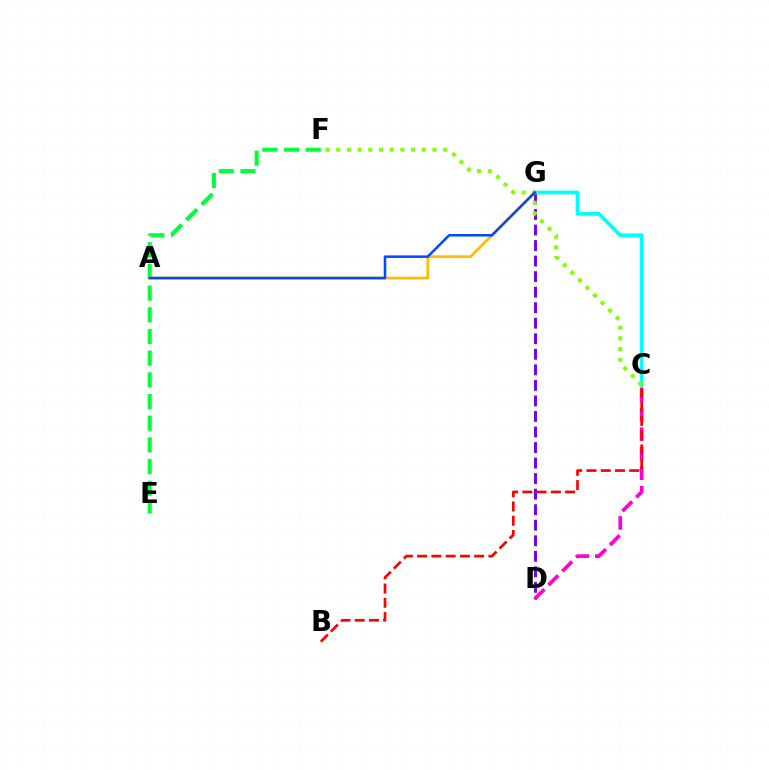{('C', 'G'): [{'color': '#00fff6', 'line_style': 'solid', 'thickness': 2.71}], ('D', 'G'): [{'color': '#7200ff', 'line_style': 'dashed', 'thickness': 2.11}], ('C', 'D'): [{'color': '#ff00cf', 'line_style': 'dashed', 'thickness': 2.65}], ('E', 'F'): [{'color': '#00ff39', 'line_style': 'dashed', 'thickness': 2.95}], ('A', 'G'): [{'color': '#ffbd00', 'line_style': 'solid', 'thickness': 2.01}, {'color': '#004bff', 'line_style': 'solid', 'thickness': 1.84}], ('B', 'C'): [{'color': '#ff0000', 'line_style': 'dashed', 'thickness': 1.94}], ('C', 'F'): [{'color': '#84ff00', 'line_style': 'dotted', 'thickness': 2.9}]}